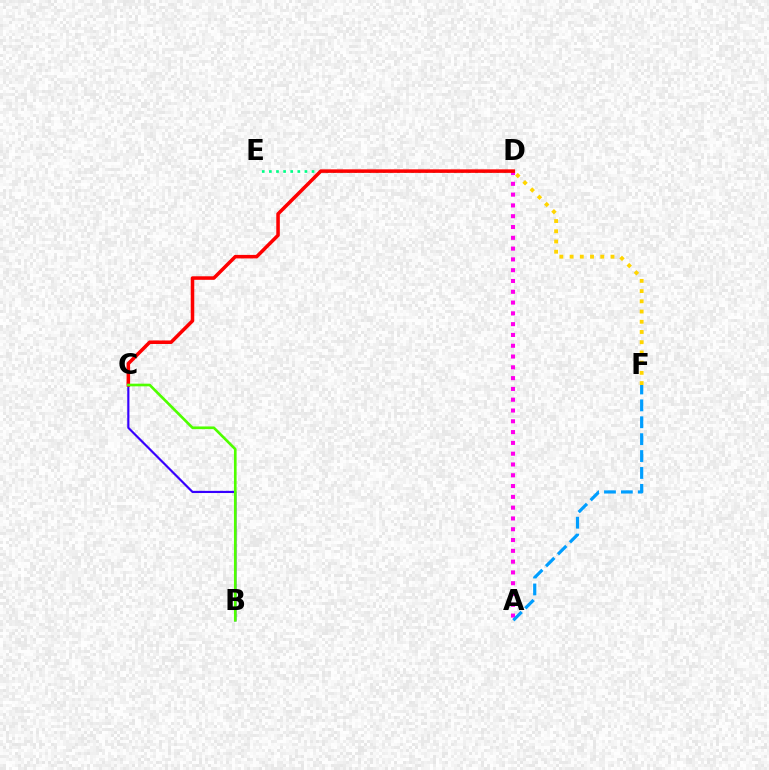{('D', 'E'): [{'color': '#00ff86', 'line_style': 'dotted', 'thickness': 1.93}], ('B', 'C'): [{'color': '#3700ff', 'line_style': 'solid', 'thickness': 1.56}, {'color': '#4fff00', 'line_style': 'solid', 'thickness': 1.91}], ('D', 'F'): [{'color': '#ffd500', 'line_style': 'dotted', 'thickness': 2.78}], ('A', 'D'): [{'color': '#ff00ed', 'line_style': 'dotted', 'thickness': 2.93}], ('C', 'D'): [{'color': '#ff0000', 'line_style': 'solid', 'thickness': 2.54}], ('A', 'F'): [{'color': '#009eff', 'line_style': 'dashed', 'thickness': 2.3}]}